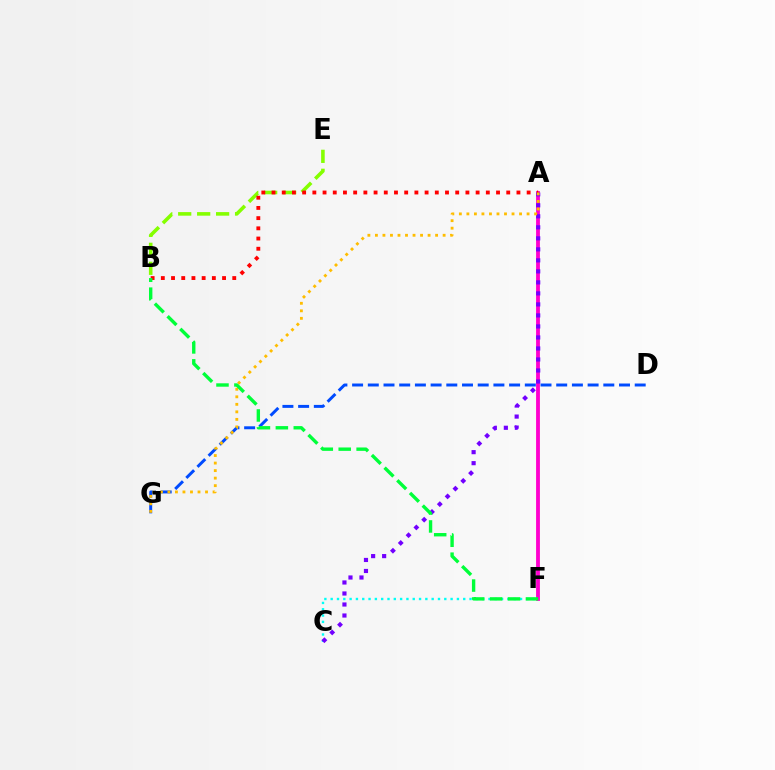{('D', 'G'): [{'color': '#004bff', 'line_style': 'dashed', 'thickness': 2.13}], ('B', 'E'): [{'color': '#84ff00', 'line_style': 'dashed', 'thickness': 2.58}], ('C', 'F'): [{'color': '#00fff6', 'line_style': 'dotted', 'thickness': 1.71}], ('A', 'F'): [{'color': '#ff00cf', 'line_style': 'solid', 'thickness': 2.76}], ('A', 'C'): [{'color': '#7200ff', 'line_style': 'dotted', 'thickness': 2.99}], ('A', 'B'): [{'color': '#ff0000', 'line_style': 'dotted', 'thickness': 2.77}], ('A', 'G'): [{'color': '#ffbd00', 'line_style': 'dotted', 'thickness': 2.04}], ('B', 'F'): [{'color': '#00ff39', 'line_style': 'dashed', 'thickness': 2.43}]}